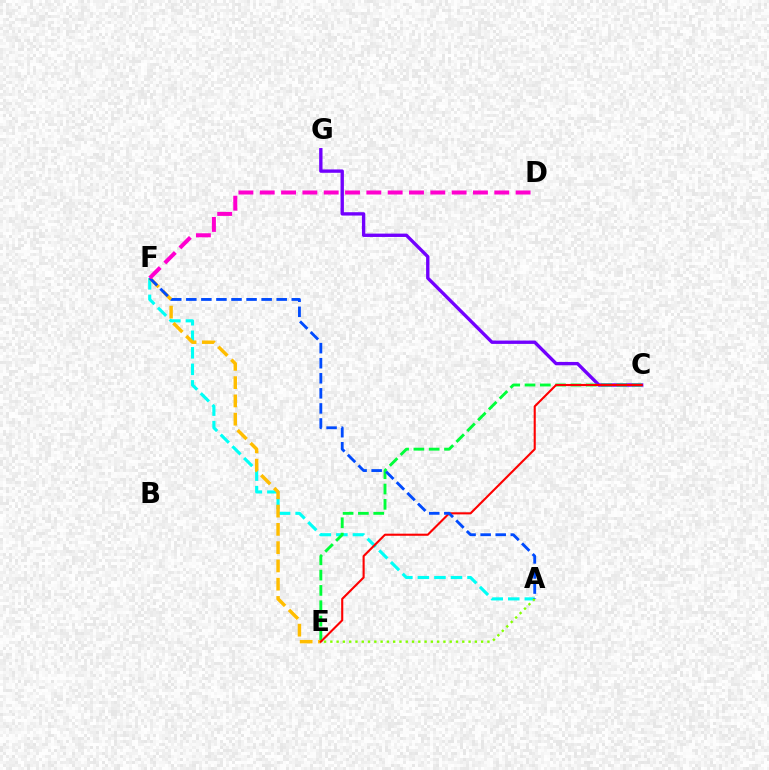{('C', 'G'): [{'color': '#7200ff', 'line_style': 'solid', 'thickness': 2.41}], ('A', 'F'): [{'color': '#00fff6', 'line_style': 'dashed', 'thickness': 2.25}, {'color': '#004bff', 'line_style': 'dashed', 'thickness': 2.05}], ('C', 'E'): [{'color': '#00ff39', 'line_style': 'dashed', 'thickness': 2.08}, {'color': '#ff0000', 'line_style': 'solid', 'thickness': 1.51}], ('E', 'F'): [{'color': '#ffbd00', 'line_style': 'dashed', 'thickness': 2.48}], ('A', 'E'): [{'color': '#84ff00', 'line_style': 'dotted', 'thickness': 1.71}], ('D', 'F'): [{'color': '#ff00cf', 'line_style': 'dashed', 'thickness': 2.9}]}